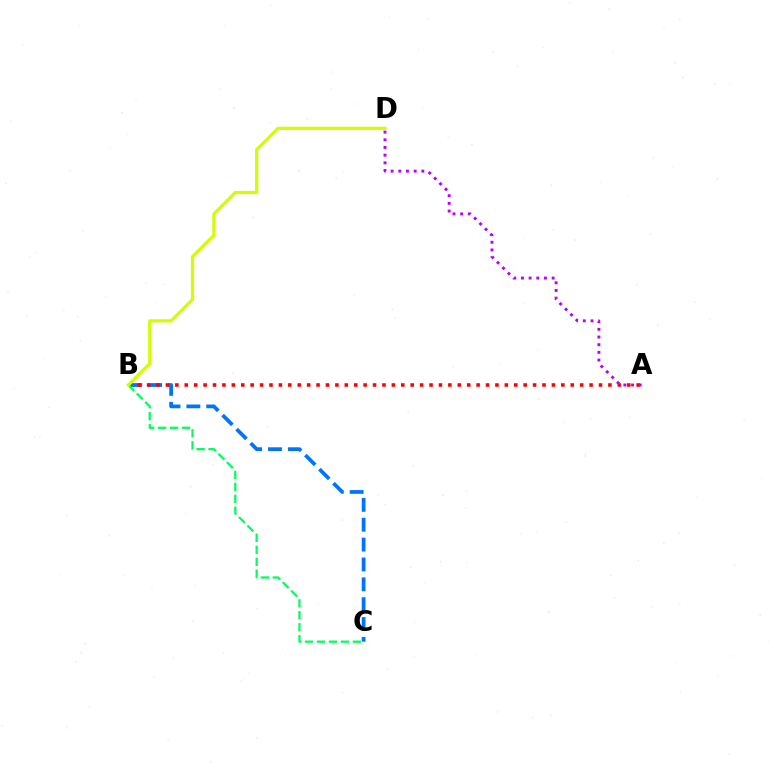{('B', 'C'): [{'color': '#0074ff', 'line_style': 'dashed', 'thickness': 2.7}, {'color': '#00ff5c', 'line_style': 'dashed', 'thickness': 1.63}], ('A', 'B'): [{'color': '#ff0000', 'line_style': 'dotted', 'thickness': 2.56}], ('A', 'D'): [{'color': '#b900ff', 'line_style': 'dotted', 'thickness': 2.09}], ('B', 'D'): [{'color': '#d1ff00', 'line_style': 'solid', 'thickness': 2.31}]}